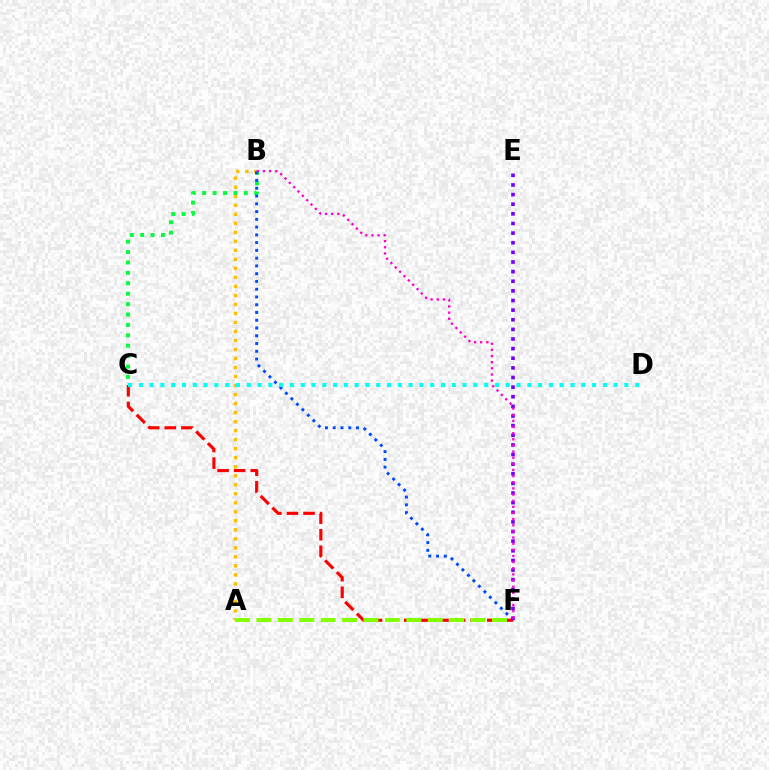{('A', 'B'): [{'color': '#ffbd00', 'line_style': 'dotted', 'thickness': 2.45}], ('B', 'C'): [{'color': '#00ff39', 'line_style': 'dotted', 'thickness': 2.83}], ('B', 'F'): [{'color': '#004bff', 'line_style': 'dotted', 'thickness': 2.11}, {'color': '#ff00cf', 'line_style': 'dotted', 'thickness': 1.67}], ('C', 'F'): [{'color': '#ff0000', 'line_style': 'dashed', 'thickness': 2.26}], ('E', 'F'): [{'color': '#7200ff', 'line_style': 'dotted', 'thickness': 2.62}], ('A', 'F'): [{'color': '#84ff00', 'line_style': 'dashed', 'thickness': 2.91}], ('C', 'D'): [{'color': '#00fff6', 'line_style': 'dotted', 'thickness': 2.93}]}